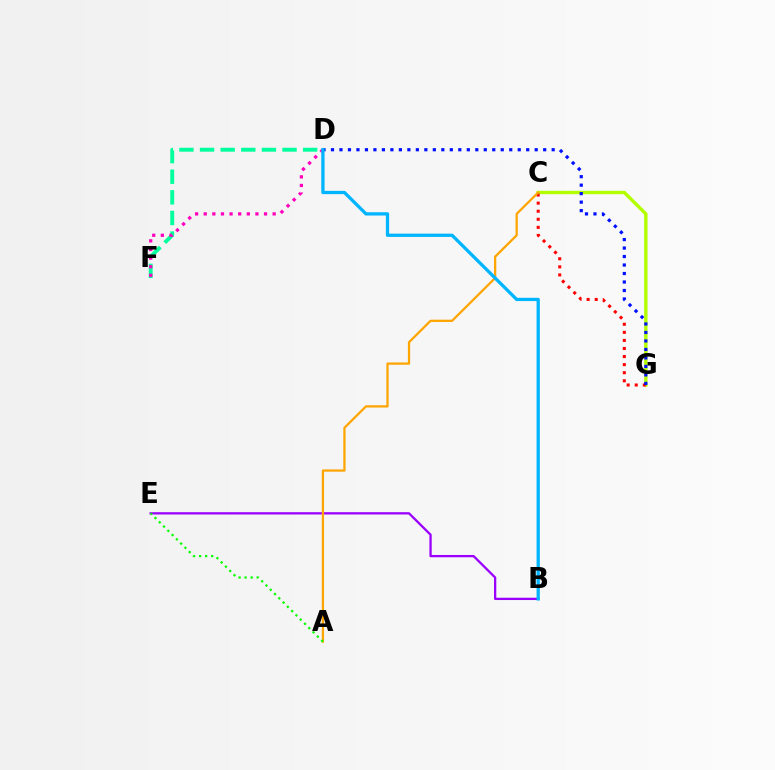{('B', 'E'): [{'color': '#9b00ff', 'line_style': 'solid', 'thickness': 1.65}], ('D', 'F'): [{'color': '#00ff9d', 'line_style': 'dashed', 'thickness': 2.8}, {'color': '#ff00bd', 'line_style': 'dotted', 'thickness': 2.34}], ('C', 'G'): [{'color': '#b3ff00', 'line_style': 'solid', 'thickness': 2.45}, {'color': '#ff0000', 'line_style': 'dotted', 'thickness': 2.19}], ('D', 'G'): [{'color': '#0010ff', 'line_style': 'dotted', 'thickness': 2.31}], ('A', 'C'): [{'color': '#ffa500', 'line_style': 'solid', 'thickness': 1.63}], ('B', 'D'): [{'color': '#00b5ff', 'line_style': 'solid', 'thickness': 2.36}], ('A', 'E'): [{'color': '#08ff00', 'line_style': 'dotted', 'thickness': 1.64}]}